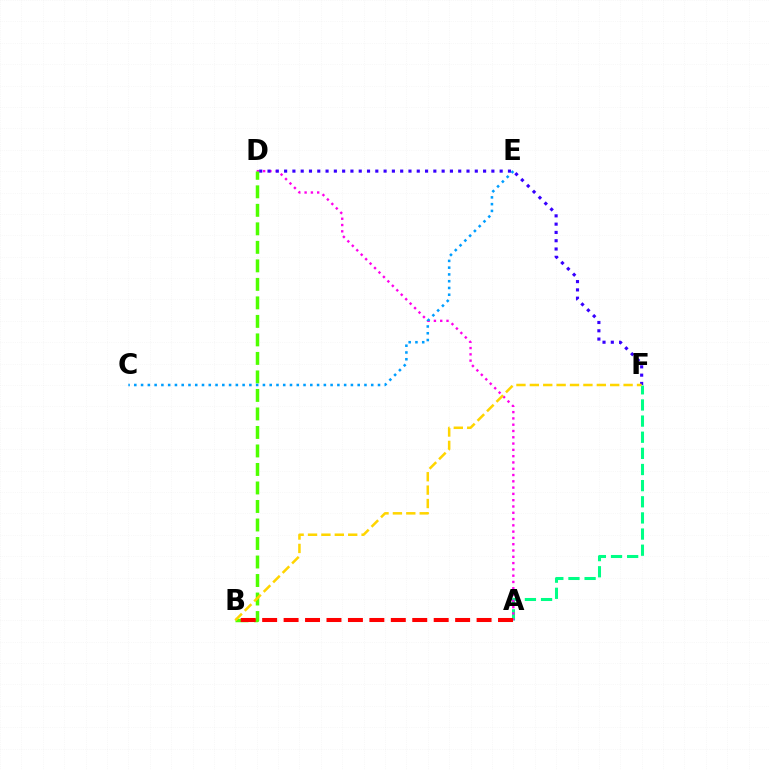{('A', 'F'): [{'color': '#00ff86', 'line_style': 'dashed', 'thickness': 2.19}], ('A', 'D'): [{'color': '#ff00ed', 'line_style': 'dotted', 'thickness': 1.71}], ('B', 'D'): [{'color': '#4fff00', 'line_style': 'dashed', 'thickness': 2.51}], ('A', 'B'): [{'color': '#ff0000', 'line_style': 'dashed', 'thickness': 2.91}], ('D', 'F'): [{'color': '#3700ff', 'line_style': 'dotted', 'thickness': 2.25}], ('B', 'F'): [{'color': '#ffd500', 'line_style': 'dashed', 'thickness': 1.82}], ('C', 'E'): [{'color': '#009eff', 'line_style': 'dotted', 'thickness': 1.84}]}